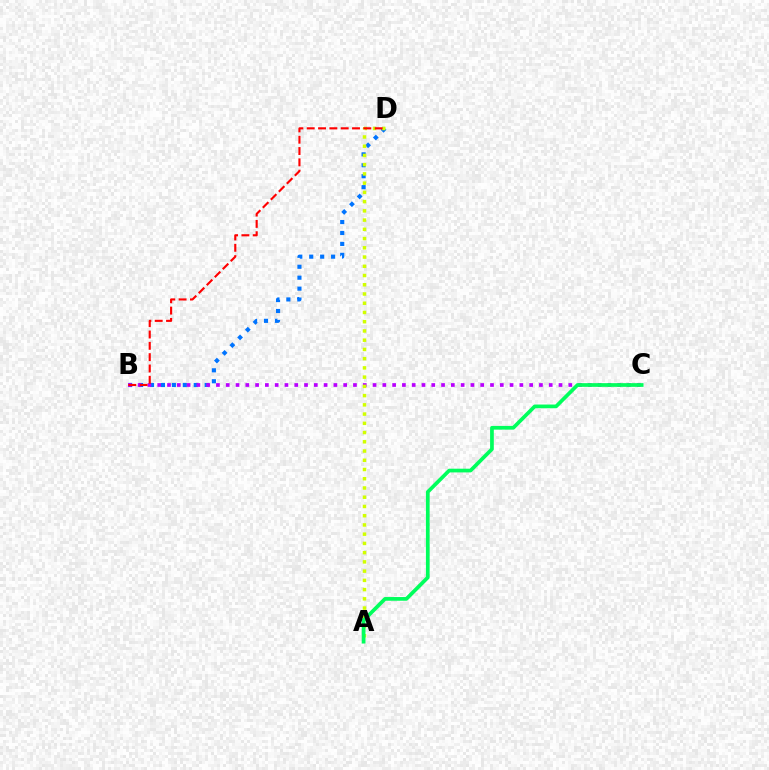{('B', 'D'): [{'color': '#0074ff', 'line_style': 'dotted', 'thickness': 2.97}, {'color': '#ff0000', 'line_style': 'dashed', 'thickness': 1.54}], ('B', 'C'): [{'color': '#b900ff', 'line_style': 'dotted', 'thickness': 2.66}], ('A', 'D'): [{'color': '#d1ff00', 'line_style': 'dotted', 'thickness': 2.51}], ('A', 'C'): [{'color': '#00ff5c', 'line_style': 'solid', 'thickness': 2.67}]}